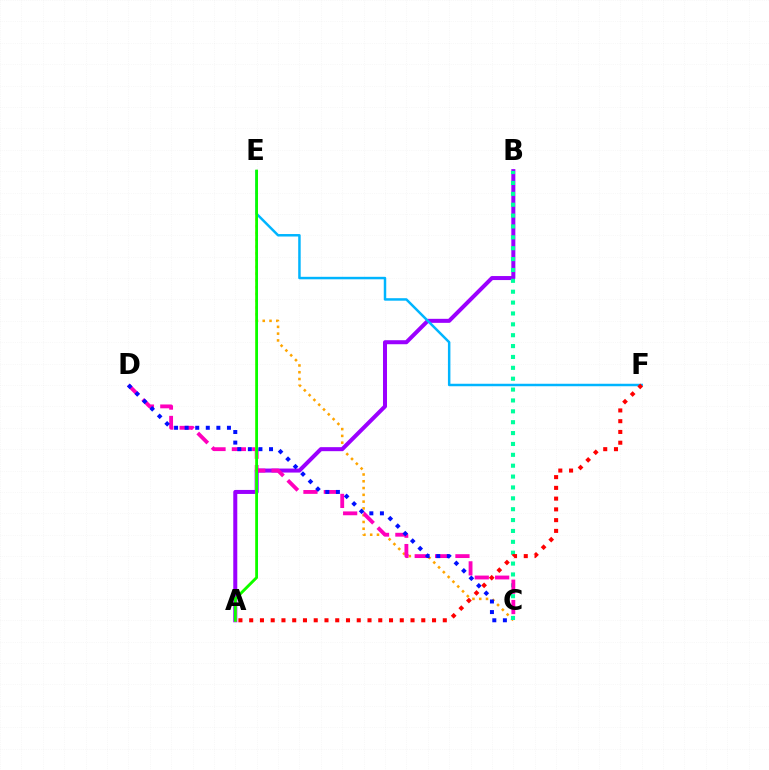{('C', 'E'): [{'color': '#ffa500', 'line_style': 'dotted', 'thickness': 1.84}], ('A', 'B'): [{'color': '#9b00ff', 'line_style': 'solid', 'thickness': 2.89}], ('B', 'C'): [{'color': '#00ff9d', 'line_style': 'dotted', 'thickness': 2.95}], ('C', 'D'): [{'color': '#ff00bd', 'line_style': 'dashed', 'thickness': 2.77}, {'color': '#0010ff', 'line_style': 'dotted', 'thickness': 2.87}], ('A', 'E'): [{'color': '#b3ff00', 'line_style': 'solid', 'thickness': 1.9}, {'color': '#08ff00', 'line_style': 'solid', 'thickness': 1.92}], ('E', 'F'): [{'color': '#00b5ff', 'line_style': 'solid', 'thickness': 1.79}], ('A', 'F'): [{'color': '#ff0000', 'line_style': 'dotted', 'thickness': 2.92}]}